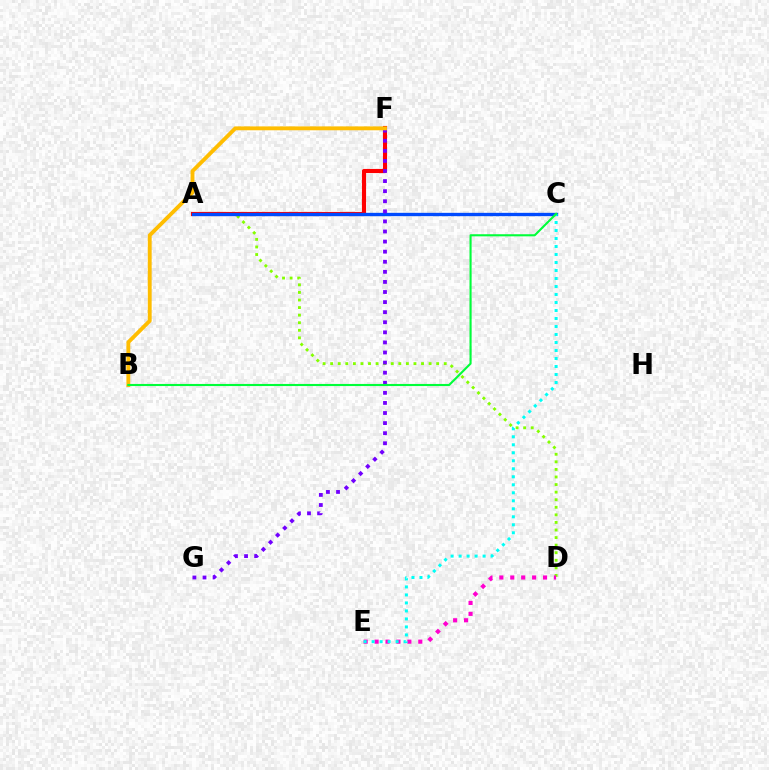{('A', 'D'): [{'color': '#84ff00', 'line_style': 'dotted', 'thickness': 2.06}], ('D', 'E'): [{'color': '#ff00cf', 'line_style': 'dotted', 'thickness': 2.97}], ('A', 'F'): [{'color': '#ff0000', 'line_style': 'solid', 'thickness': 2.97}], ('A', 'C'): [{'color': '#004bff', 'line_style': 'solid', 'thickness': 2.4}], ('F', 'G'): [{'color': '#7200ff', 'line_style': 'dotted', 'thickness': 2.74}], ('B', 'F'): [{'color': '#ffbd00', 'line_style': 'solid', 'thickness': 2.79}], ('C', 'E'): [{'color': '#00fff6', 'line_style': 'dotted', 'thickness': 2.17}], ('B', 'C'): [{'color': '#00ff39', 'line_style': 'solid', 'thickness': 1.52}]}